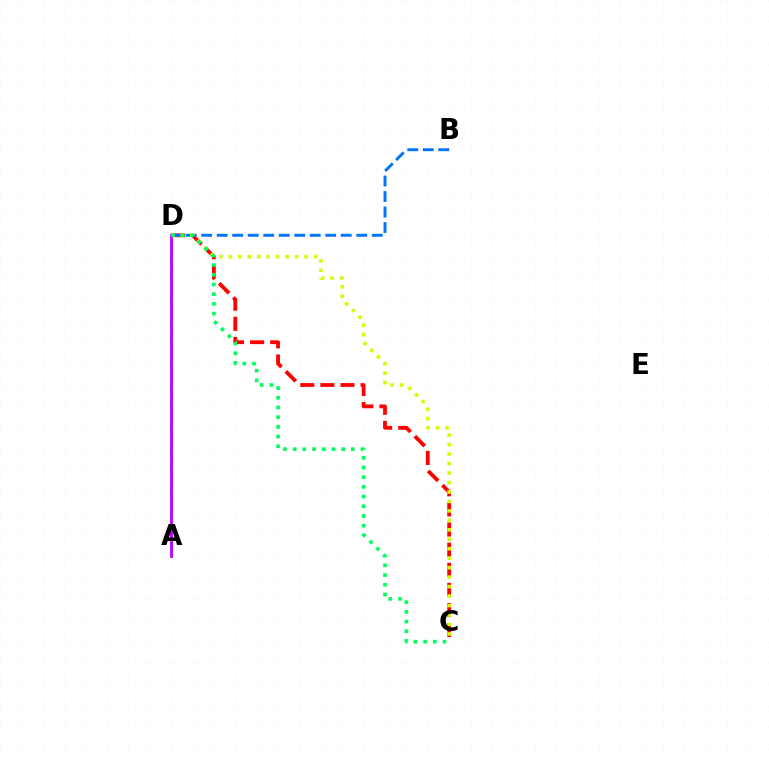{('C', 'D'): [{'color': '#ff0000', 'line_style': 'dashed', 'thickness': 2.73}, {'color': '#d1ff00', 'line_style': 'dotted', 'thickness': 2.57}, {'color': '#00ff5c', 'line_style': 'dotted', 'thickness': 2.64}], ('B', 'D'): [{'color': '#0074ff', 'line_style': 'dashed', 'thickness': 2.11}], ('A', 'D'): [{'color': '#b900ff', 'line_style': 'solid', 'thickness': 2.02}]}